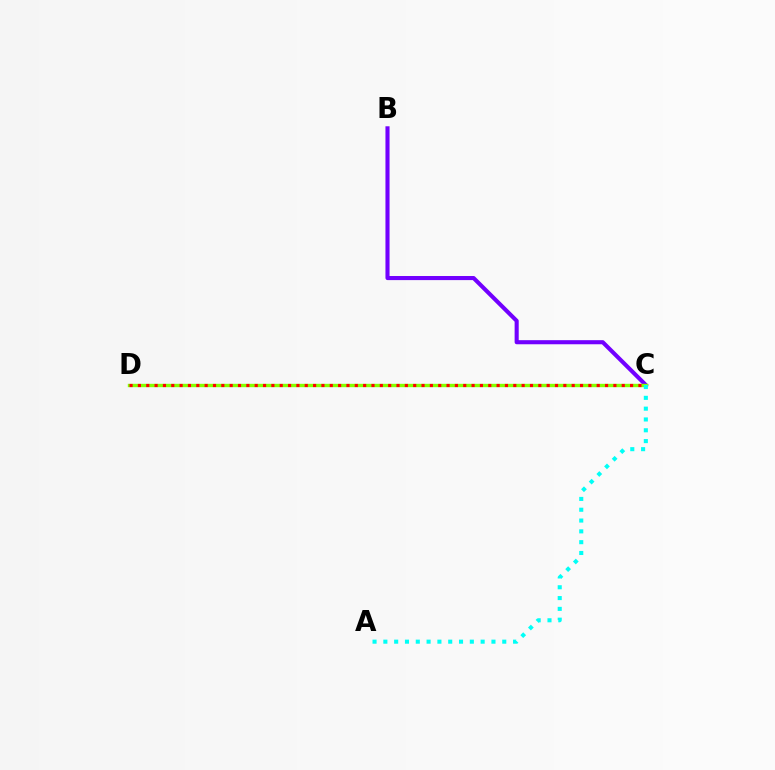{('B', 'C'): [{'color': '#7200ff', 'line_style': 'solid', 'thickness': 2.95}], ('C', 'D'): [{'color': '#84ff00', 'line_style': 'solid', 'thickness': 2.43}, {'color': '#ff0000', 'line_style': 'dotted', 'thickness': 2.27}], ('A', 'C'): [{'color': '#00fff6', 'line_style': 'dotted', 'thickness': 2.94}]}